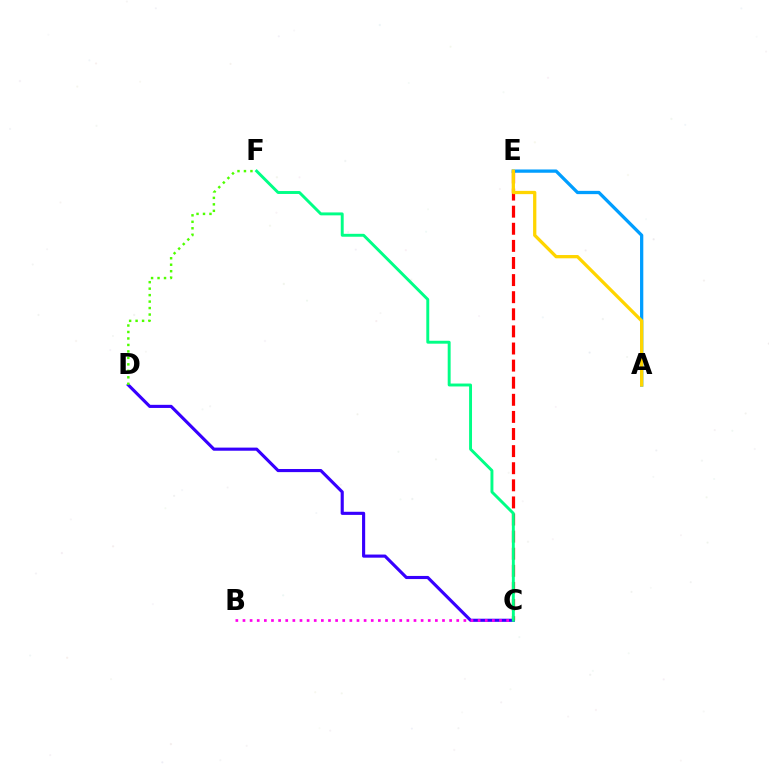{('C', 'D'): [{'color': '#3700ff', 'line_style': 'solid', 'thickness': 2.25}], ('A', 'E'): [{'color': '#009eff', 'line_style': 'solid', 'thickness': 2.36}, {'color': '#ffd500', 'line_style': 'solid', 'thickness': 2.36}], ('C', 'E'): [{'color': '#ff0000', 'line_style': 'dashed', 'thickness': 2.32}], ('D', 'F'): [{'color': '#4fff00', 'line_style': 'dotted', 'thickness': 1.76}], ('B', 'C'): [{'color': '#ff00ed', 'line_style': 'dotted', 'thickness': 1.94}], ('C', 'F'): [{'color': '#00ff86', 'line_style': 'solid', 'thickness': 2.1}]}